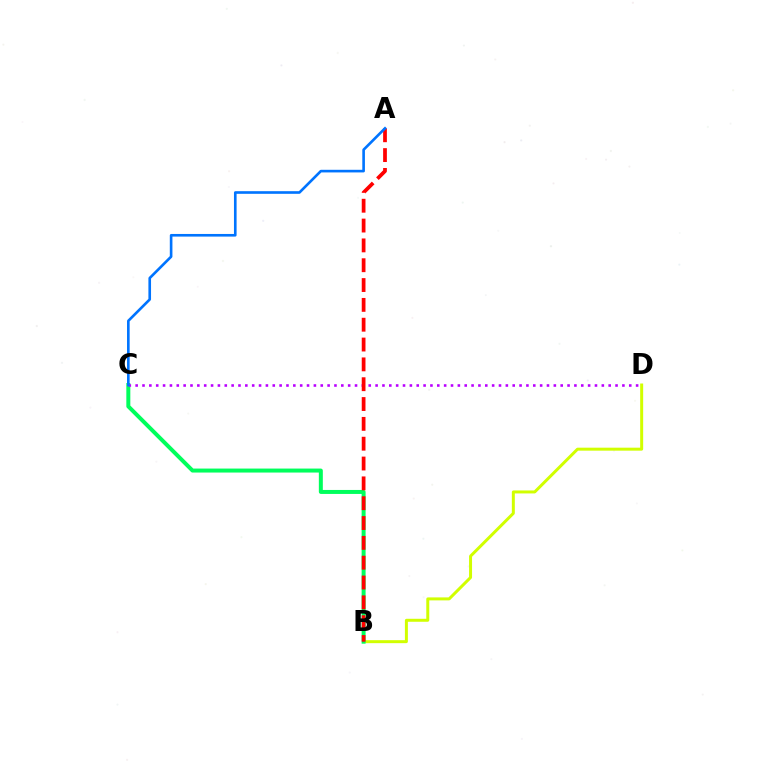{('B', 'D'): [{'color': '#d1ff00', 'line_style': 'solid', 'thickness': 2.15}], ('B', 'C'): [{'color': '#00ff5c', 'line_style': 'solid', 'thickness': 2.87}], ('C', 'D'): [{'color': '#b900ff', 'line_style': 'dotted', 'thickness': 1.86}], ('A', 'B'): [{'color': '#ff0000', 'line_style': 'dashed', 'thickness': 2.69}], ('A', 'C'): [{'color': '#0074ff', 'line_style': 'solid', 'thickness': 1.9}]}